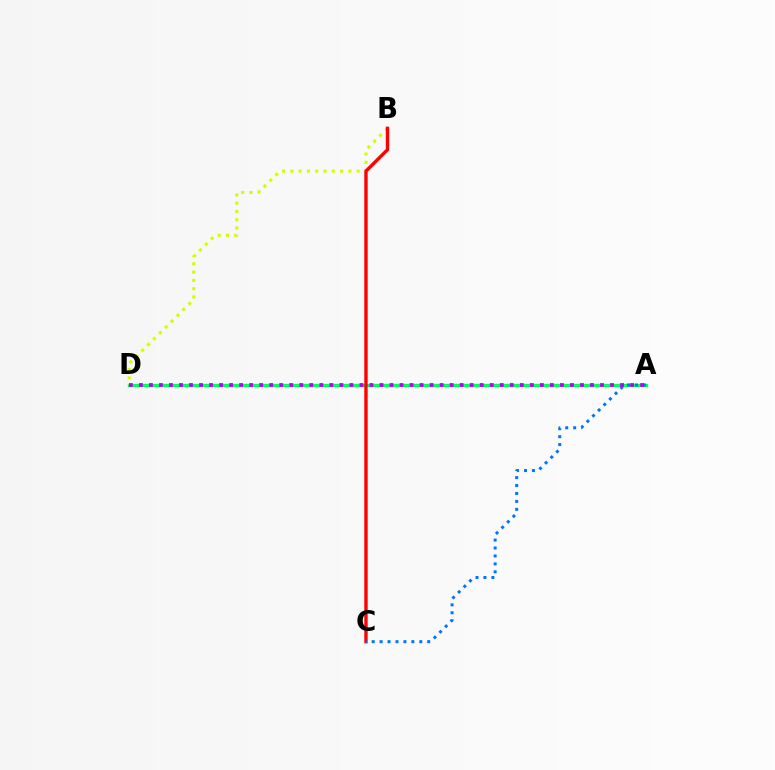{('A', 'D'): [{'color': '#00ff5c', 'line_style': 'solid', 'thickness': 2.37}, {'color': '#b900ff', 'line_style': 'dotted', 'thickness': 2.72}], ('B', 'D'): [{'color': '#d1ff00', 'line_style': 'dotted', 'thickness': 2.25}], ('B', 'C'): [{'color': '#ff0000', 'line_style': 'solid', 'thickness': 2.42}], ('A', 'C'): [{'color': '#0074ff', 'line_style': 'dotted', 'thickness': 2.16}]}